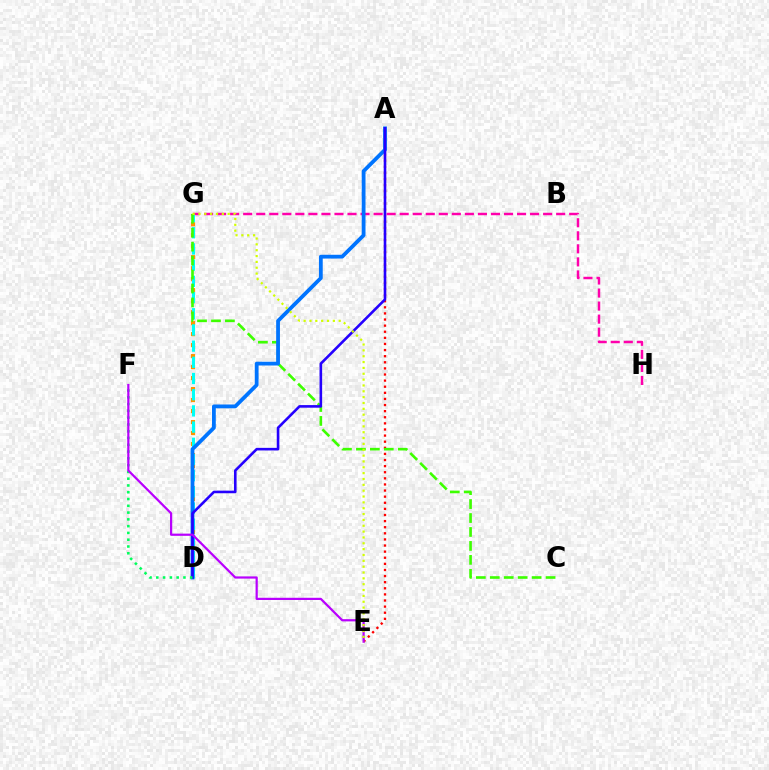{('G', 'H'): [{'color': '#ff00ac', 'line_style': 'dashed', 'thickness': 1.77}], ('D', 'G'): [{'color': '#ff9400', 'line_style': 'dotted', 'thickness': 2.99}, {'color': '#00fff6', 'line_style': 'dashed', 'thickness': 2.2}], ('A', 'E'): [{'color': '#ff0000', 'line_style': 'dotted', 'thickness': 1.66}], ('C', 'G'): [{'color': '#3dff00', 'line_style': 'dashed', 'thickness': 1.89}], ('A', 'D'): [{'color': '#0074ff', 'line_style': 'solid', 'thickness': 2.73}, {'color': '#2500ff', 'line_style': 'solid', 'thickness': 1.88}], ('D', 'F'): [{'color': '#00ff5c', 'line_style': 'dotted', 'thickness': 1.84}], ('E', 'F'): [{'color': '#b900ff', 'line_style': 'solid', 'thickness': 1.59}], ('E', 'G'): [{'color': '#d1ff00', 'line_style': 'dotted', 'thickness': 1.59}]}